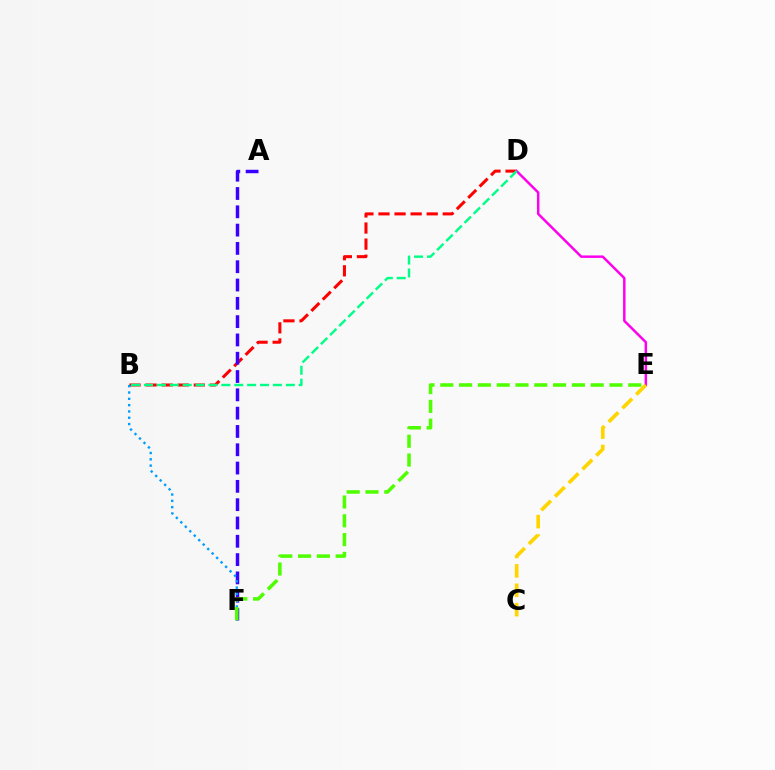{('B', 'D'): [{'color': '#ff0000', 'line_style': 'dashed', 'thickness': 2.18}, {'color': '#00ff86', 'line_style': 'dashed', 'thickness': 1.75}], ('D', 'E'): [{'color': '#ff00ed', 'line_style': 'solid', 'thickness': 1.78}], ('A', 'F'): [{'color': '#3700ff', 'line_style': 'dashed', 'thickness': 2.49}], ('B', 'F'): [{'color': '#009eff', 'line_style': 'dotted', 'thickness': 1.72}], ('C', 'E'): [{'color': '#ffd500', 'line_style': 'dashed', 'thickness': 2.64}], ('E', 'F'): [{'color': '#4fff00', 'line_style': 'dashed', 'thickness': 2.55}]}